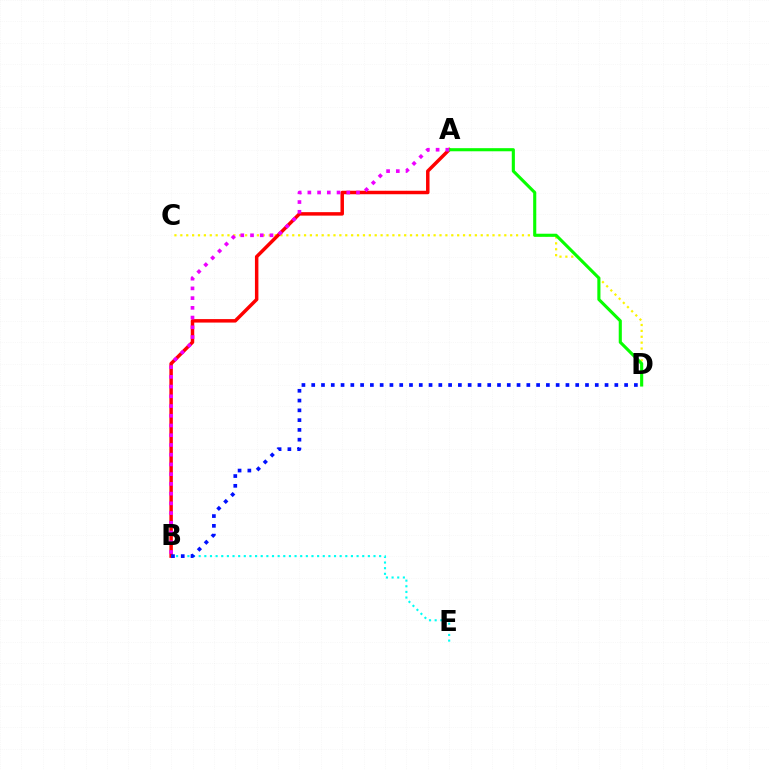{('C', 'D'): [{'color': '#fcf500', 'line_style': 'dotted', 'thickness': 1.6}], ('A', 'B'): [{'color': '#ff0000', 'line_style': 'solid', 'thickness': 2.5}, {'color': '#ee00ff', 'line_style': 'dotted', 'thickness': 2.64}], ('B', 'E'): [{'color': '#00fff6', 'line_style': 'dotted', 'thickness': 1.53}], ('A', 'D'): [{'color': '#08ff00', 'line_style': 'solid', 'thickness': 2.24}], ('B', 'D'): [{'color': '#0010ff', 'line_style': 'dotted', 'thickness': 2.66}]}